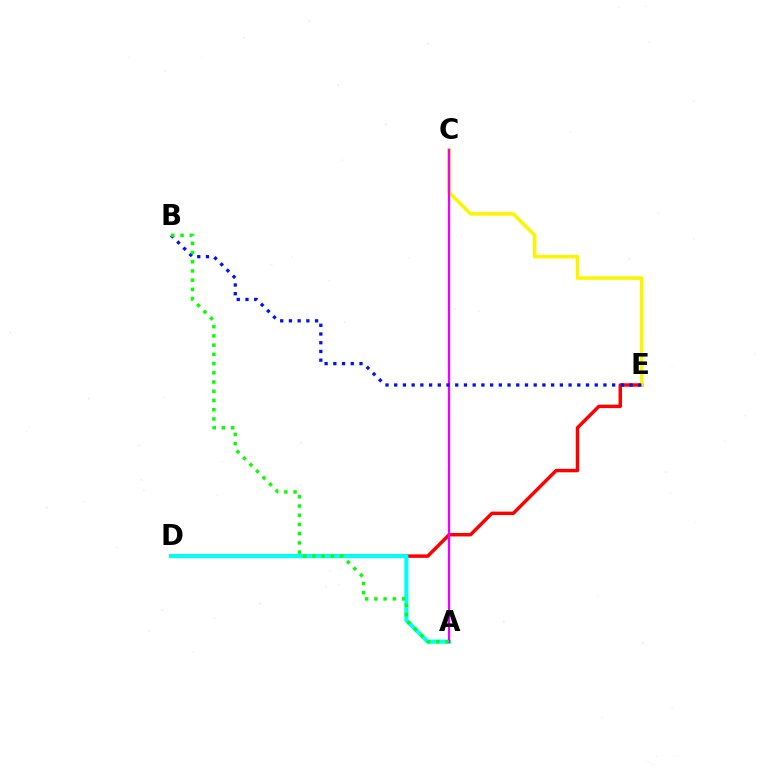{('D', 'E'): [{'color': '#ff0000', 'line_style': 'solid', 'thickness': 2.49}], ('A', 'D'): [{'color': '#00fff6', 'line_style': 'solid', 'thickness': 2.95}], ('C', 'E'): [{'color': '#fcf500', 'line_style': 'solid', 'thickness': 2.59}], ('A', 'C'): [{'color': '#ee00ff', 'line_style': 'solid', 'thickness': 1.66}], ('B', 'E'): [{'color': '#0010ff', 'line_style': 'dotted', 'thickness': 2.37}], ('A', 'B'): [{'color': '#08ff00', 'line_style': 'dotted', 'thickness': 2.51}]}